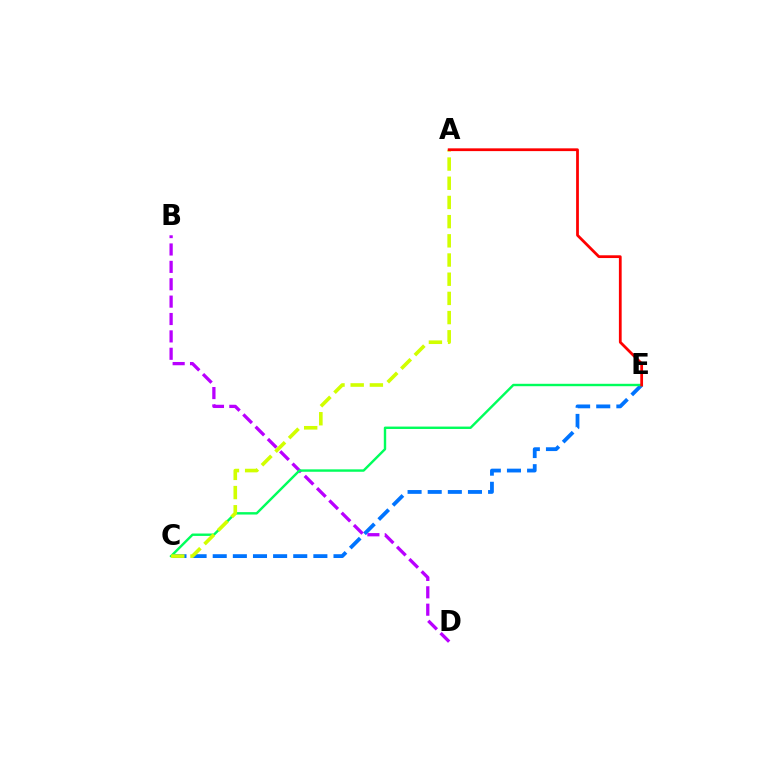{('C', 'E'): [{'color': '#0074ff', 'line_style': 'dashed', 'thickness': 2.73}, {'color': '#00ff5c', 'line_style': 'solid', 'thickness': 1.74}], ('B', 'D'): [{'color': '#b900ff', 'line_style': 'dashed', 'thickness': 2.36}], ('A', 'C'): [{'color': '#d1ff00', 'line_style': 'dashed', 'thickness': 2.61}], ('A', 'E'): [{'color': '#ff0000', 'line_style': 'solid', 'thickness': 1.99}]}